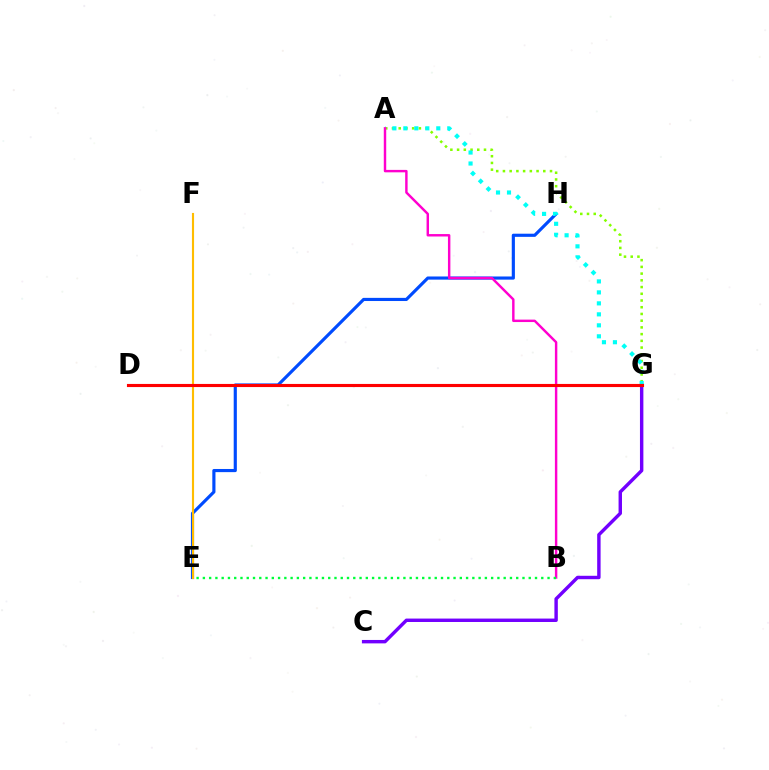{('E', 'H'): [{'color': '#004bff', 'line_style': 'solid', 'thickness': 2.27}], ('E', 'F'): [{'color': '#ffbd00', 'line_style': 'solid', 'thickness': 1.53}], ('C', 'G'): [{'color': '#7200ff', 'line_style': 'solid', 'thickness': 2.46}], ('A', 'G'): [{'color': '#84ff00', 'line_style': 'dotted', 'thickness': 1.83}, {'color': '#00fff6', 'line_style': 'dotted', 'thickness': 2.98}], ('A', 'B'): [{'color': '#ff00cf', 'line_style': 'solid', 'thickness': 1.75}], ('B', 'E'): [{'color': '#00ff39', 'line_style': 'dotted', 'thickness': 1.7}], ('D', 'G'): [{'color': '#ff0000', 'line_style': 'solid', 'thickness': 2.24}]}